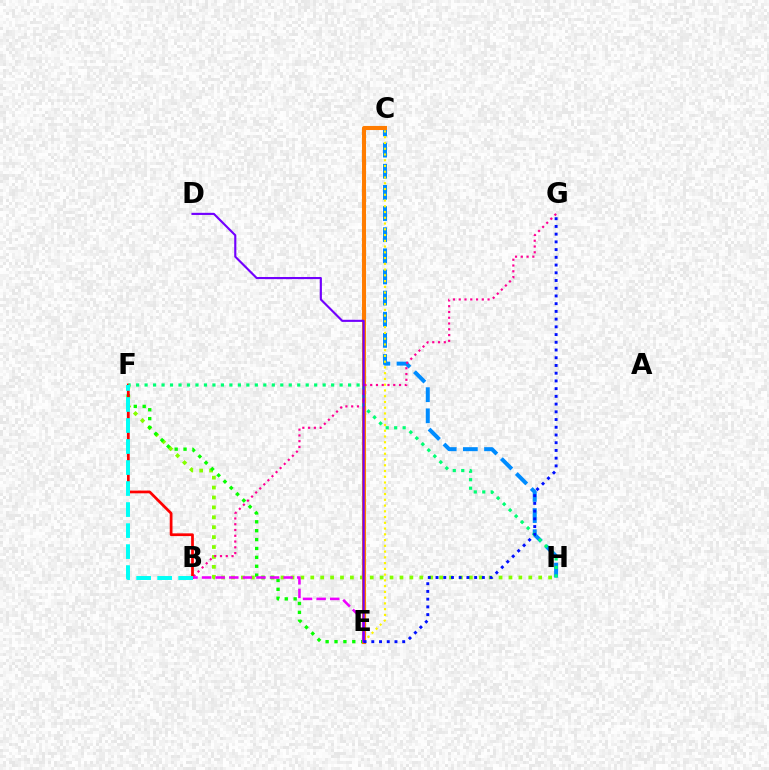{('F', 'H'): [{'color': '#84ff00', 'line_style': 'dotted', 'thickness': 2.69}, {'color': '#00ff74', 'line_style': 'dotted', 'thickness': 2.3}], ('C', 'H'): [{'color': '#008cff', 'line_style': 'dashed', 'thickness': 2.87}], ('E', 'F'): [{'color': '#08ff00', 'line_style': 'dotted', 'thickness': 2.42}], ('C', 'E'): [{'color': '#fcf500', 'line_style': 'dotted', 'thickness': 1.56}, {'color': '#ff7c00', 'line_style': 'solid', 'thickness': 2.94}], ('B', 'G'): [{'color': '#ff0094', 'line_style': 'dotted', 'thickness': 1.57}], ('B', 'F'): [{'color': '#ff0000', 'line_style': 'solid', 'thickness': 1.97}, {'color': '#00fff6', 'line_style': 'dashed', 'thickness': 2.86}], ('B', 'E'): [{'color': '#ee00ff', 'line_style': 'dashed', 'thickness': 1.85}], ('D', 'E'): [{'color': '#7200ff', 'line_style': 'solid', 'thickness': 1.54}], ('E', 'G'): [{'color': '#0010ff', 'line_style': 'dotted', 'thickness': 2.1}]}